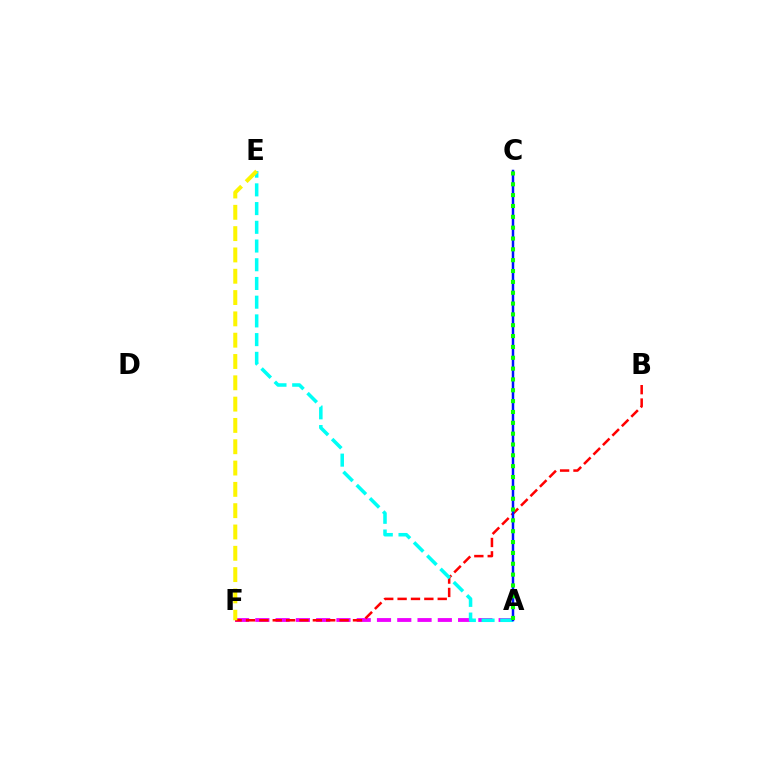{('A', 'F'): [{'color': '#ee00ff', 'line_style': 'dashed', 'thickness': 2.75}], ('B', 'F'): [{'color': '#ff0000', 'line_style': 'dashed', 'thickness': 1.82}], ('A', 'E'): [{'color': '#00fff6', 'line_style': 'dashed', 'thickness': 2.54}], ('A', 'C'): [{'color': '#0010ff', 'line_style': 'solid', 'thickness': 1.8}, {'color': '#08ff00', 'line_style': 'dotted', 'thickness': 2.95}], ('E', 'F'): [{'color': '#fcf500', 'line_style': 'dashed', 'thickness': 2.9}]}